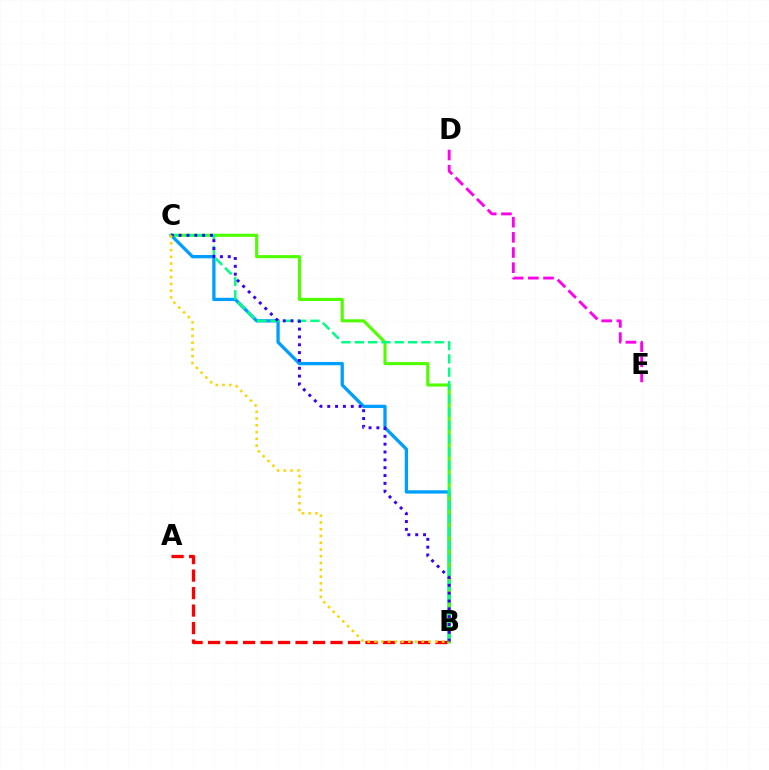{('A', 'B'): [{'color': '#ff0000', 'line_style': 'dashed', 'thickness': 2.38}], ('B', 'C'): [{'color': '#009eff', 'line_style': 'solid', 'thickness': 2.38}, {'color': '#4fff00', 'line_style': 'solid', 'thickness': 2.23}, {'color': '#00ff86', 'line_style': 'dashed', 'thickness': 1.81}, {'color': '#3700ff', 'line_style': 'dotted', 'thickness': 2.13}, {'color': '#ffd500', 'line_style': 'dotted', 'thickness': 1.84}], ('D', 'E'): [{'color': '#ff00ed', 'line_style': 'dashed', 'thickness': 2.06}]}